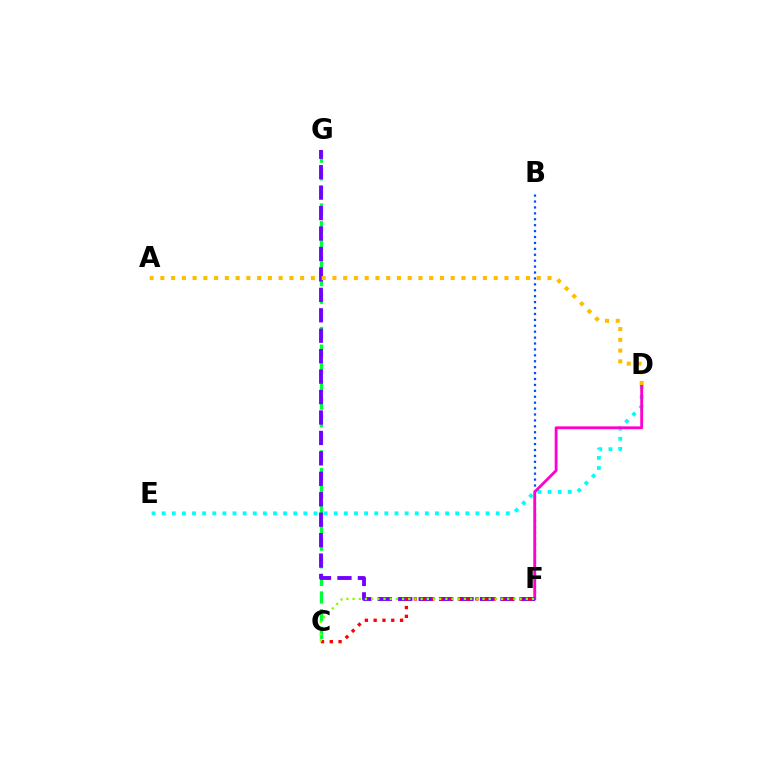{('C', 'G'): [{'color': '#00ff39', 'line_style': 'dashed', 'thickness': 2.4}], ('B', 'F'): [{'color': '#004bff', 'line_style': 'dotted', 'thickness': 1.61}], ('D', 'E'): [{'color': '#00fff6', 'line_style': 'dotted', 'thickness': 2.75}], ('D', 'F'): [{'color': '#ff00cf', 'line_style': 'solid', 'thickness': 2.04}], ('F', 'G'): [{'color': '#7200ff', 'line_style': 'dashed', 'thickness': 2.78}], ('A', 'D'): [{'color': '#ffbd00', 'line_style': 'dotted', 'thickness': 2.92}], ('C', 'F'): [{'color': '#ff0000', 'line_style': 'dotted', 'thickness': 2.39}, {'color': '#84ff00', 'line_style': 'dotted', 'thickness': 1.68}]}